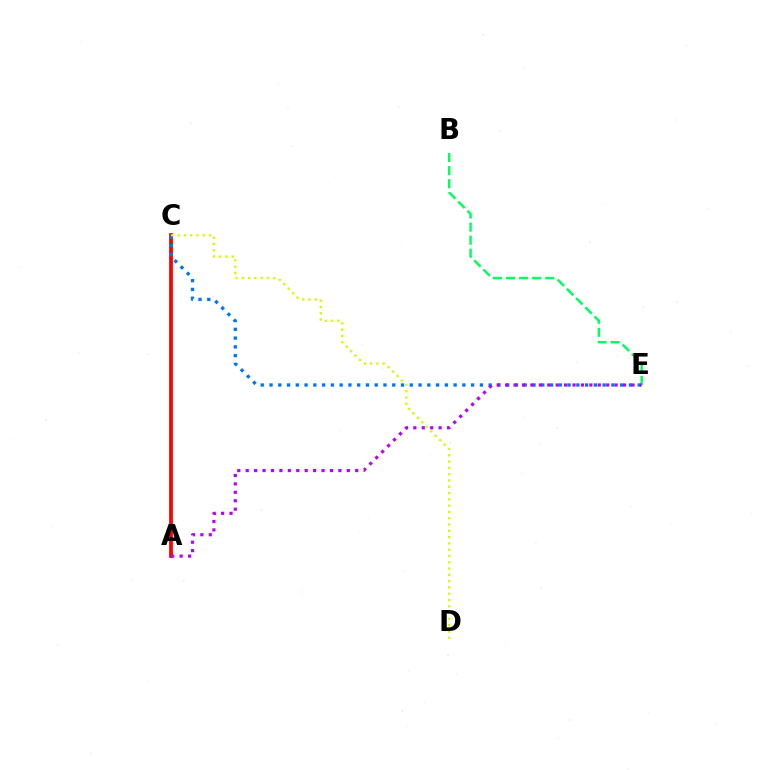{('A', 'C'): [{'color': '#ff0000', 'line_style': 'solid', 'thickness': 2.7}], ('C', 'E'): [{'color': '#0074ff', 'line_style': 'dotted', 'thickness': 2.38}], ('C', 'D'): [{'color': '#d1ff00', 'line_style': 'dotted', 'thickness': 1.71}], ('B', 'E'): [{'color': '#00ff5c', 'line_style': 'dashed', 'thickness': 1.77}], ('A', 'E'): [{'color': '#b900ff', 'line_style': 'dotted', 'thickness': 2.29}]}